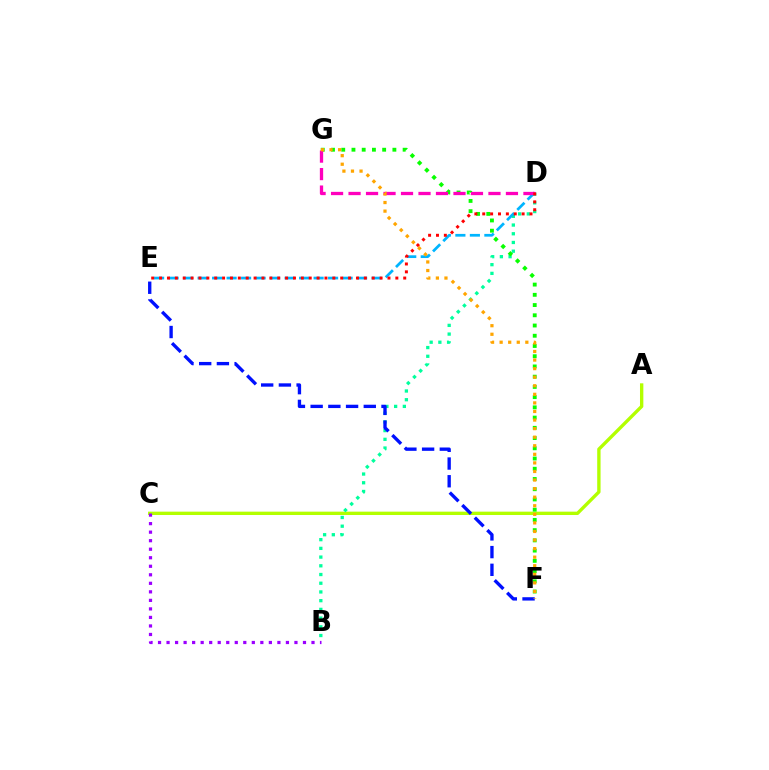{('A', 'C'): [{'color': '#b3ff00', 'line_style': 'solid', 'thickness': 2.42}], ('B', 'D'): [{'color': '#00ff9d', 'line_style': 'dotted', 'thickness': 2.37}], ('F', 'G'): [{'color': '#08ff00', 'line_style': 'dotted', 'thickness': 2.78}, {'color': '#ffa500', 'line_style': 'dotted', 'thickness': 2.33}], ('E', 'F'): [{'color': '#0010ff', 'line_style': 'dashed', 'thickness': 2.41}], ('D', 'E'): [{'color': '#00b5ff', 'line_style': 'dashed', 'thickness': 1.97}, {'color': '#ff0000', 'line_style': 'dotted', 'thickness': 2.14}], ('B', 'C'): [{'color': '#9b00ff', 'line_style': 'dotted', 'thickness': 2.32}], ('D', 'G'): [{'color': '#ff00bd', 'line_style': 'dashed', 'thickness': 2.38}]}